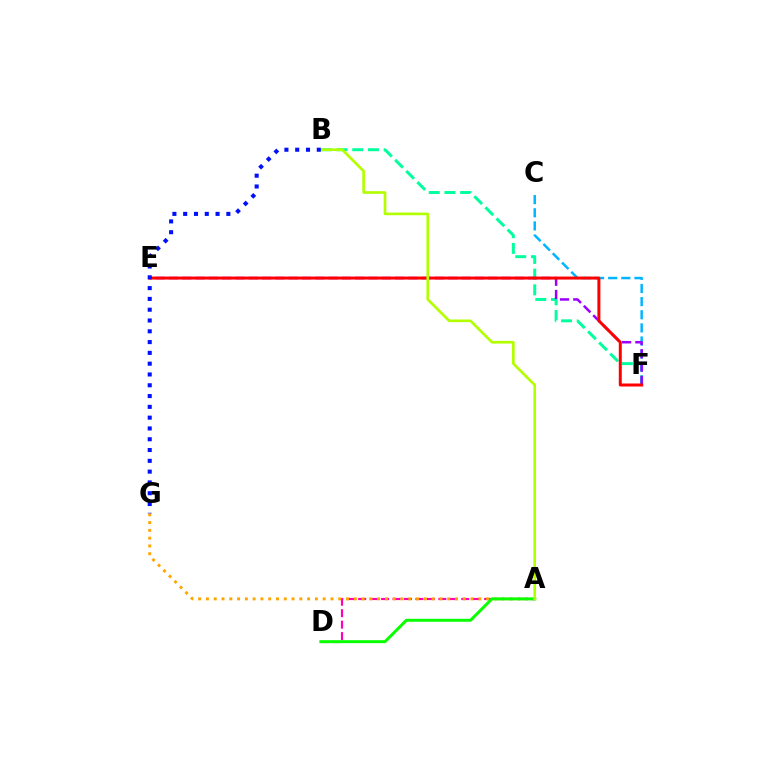{('B', 'F'): [{'color': '#00ff9d', 'line_style': 'dashed', 'thickness': 2.13}], ('A', 'D'): [{'color': '#ff00bd', 'line_style': 'dashed', 'thickness': 1.56}, {'color': '#08ff00', 'line_style': 'solid', 'thickness': 2.14}], ('C', 'F'): [{'color': '#00b5ff', 'line_style': 'dashed', 'thickness': 1.78}], ('E', 'F'): [{'color': '#9b00ff', 'line_style': 'dashed', 'thickness': 1.81}, {'color': '#ff0000', 'line_style': 'solid', 'thickness': 2.16}], ('A', 'G'): [{'color': '#ffa500', 'line_style': 'dotted', 'thickness': 2.11}], ('A', 'B'): [{'color': '#b3ff00', 'line_style': 'solid', 'thickness': 1.92}], ('B', 'G'): [{'color': '#0010ff', 'line_style': 'dotted', 'thickness': 2.93}]}